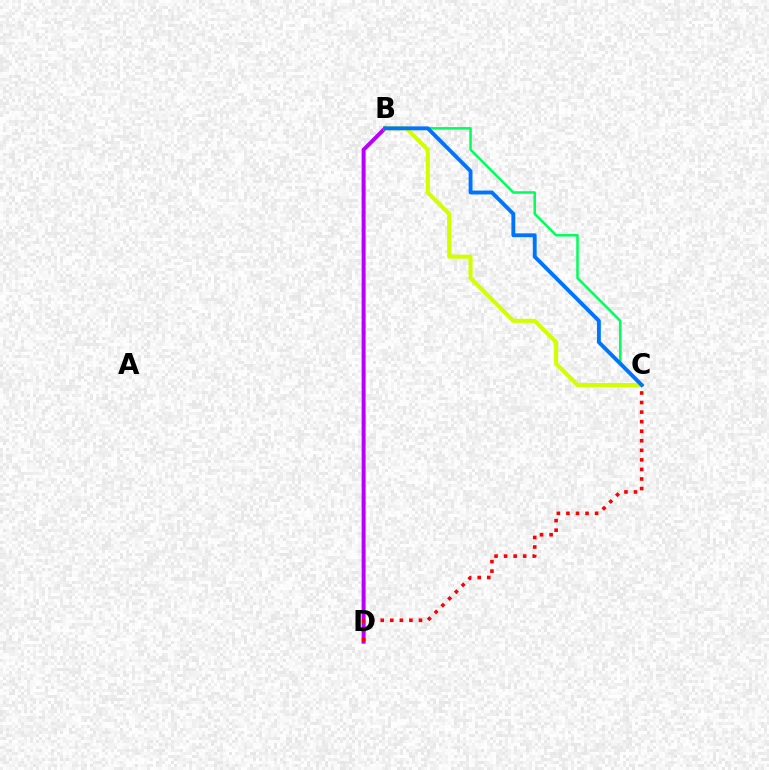{('B', 'D'): [{'color': '#b900ff', 'line_style': 'solid', 'thickness': 2.86}], ('C', 'D'): [{'color': '#ff0000', 'line_style': 'dotted', 'thickness': 2.6}], ('B', 'C'): [{'color': '#00ff5c', 'line_style': 'solid', 'thickness': 1.81}, {'color': '#d1ff00', 'line_style': 'solid', 'thickness': 2.92}, {'color': '#0074ff', 'line_style': 'solid', 'thickness': 2.79}]}